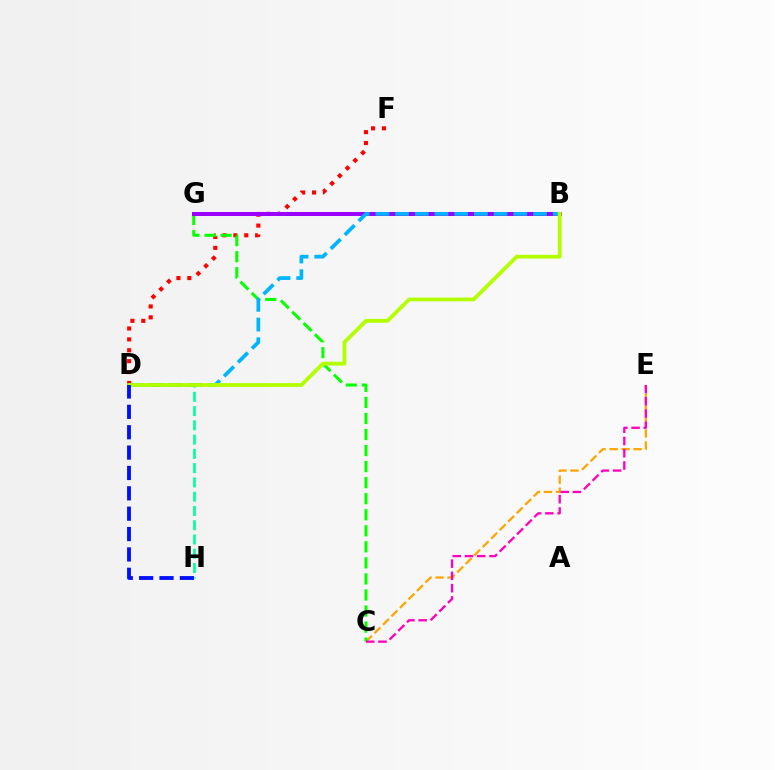{('C', 'E'): [{'color': '#ffa500', 'line_style': 'dashed', 'thickness': 1.63}, {'color': '#ff00bd', 'line_style': 'dashed', 'thickness': 1.66}], ('D', 'F'): [{'color': '#ff0000', 'line_style': 'dotted', 'thickness': 2.96}], ('C', 'G'): [{'color': '#08ff00', 'line_style': 'dashed', 'thickness': 2.18}], ('D', 'H'): [{'color': '#00ff9d', 'line_style': 'dashed', 'thickness': 1.94}, {'color': '#0010ff', 'line_style': 'dashed', 'thickness': 2.77}], ('B', 'G'): [{'color': '#9b00ff', 'line_style': 'solid', 'thickness': 2.9}], ('B', 'D'): [{'color': '#00b5ff', 'line_style': 'dashed', 'thickness': 2.68}, {'color': '#b3ff00', 'line_style': 'solid', 'thickness': 2.73}]}